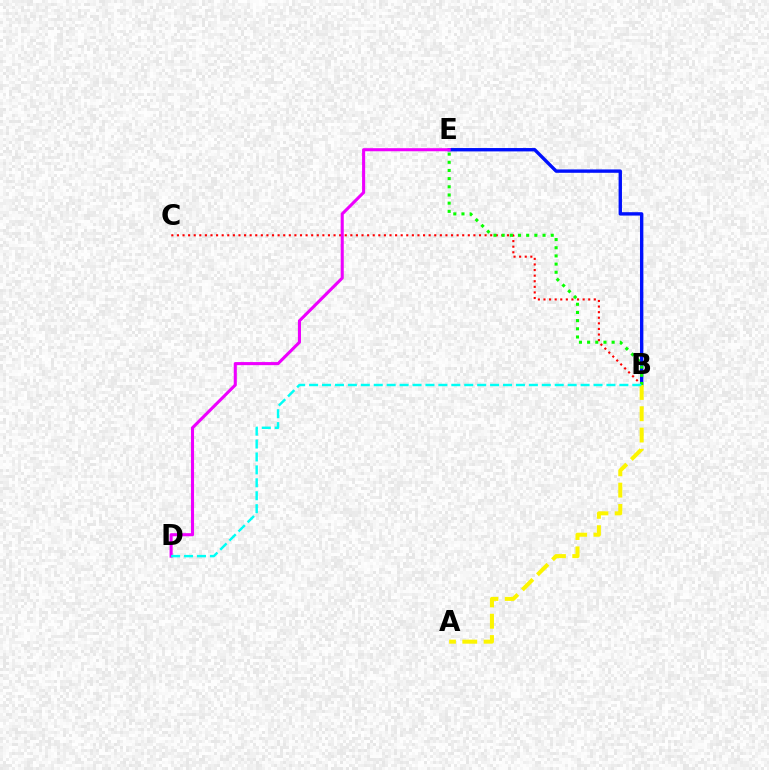{('B', 'C'): [{'color': '#ff0000', 'line_style': 'dotted', 'thickness': 1.52}], ('B', 'E'): [{'color': '#0010ff', 'line_style': 'solid', 'thickness': 2.43}, {'color': '#08ff00', 'line_style': 'dotted', 'thickness': 2.22}], ('D', 'E'): [{'color': '#ee00ff', 'line_style': 'solid', 'thickness': 2.22}], ('A', 'B'): [{'color': '#fcf500', 'line_style': 'dashed', 'thickness': 2.89}], ('B', 'D'): [{'color': '#00fff6', 'line_style': 'dashed', 'thickness': 1.76}]}